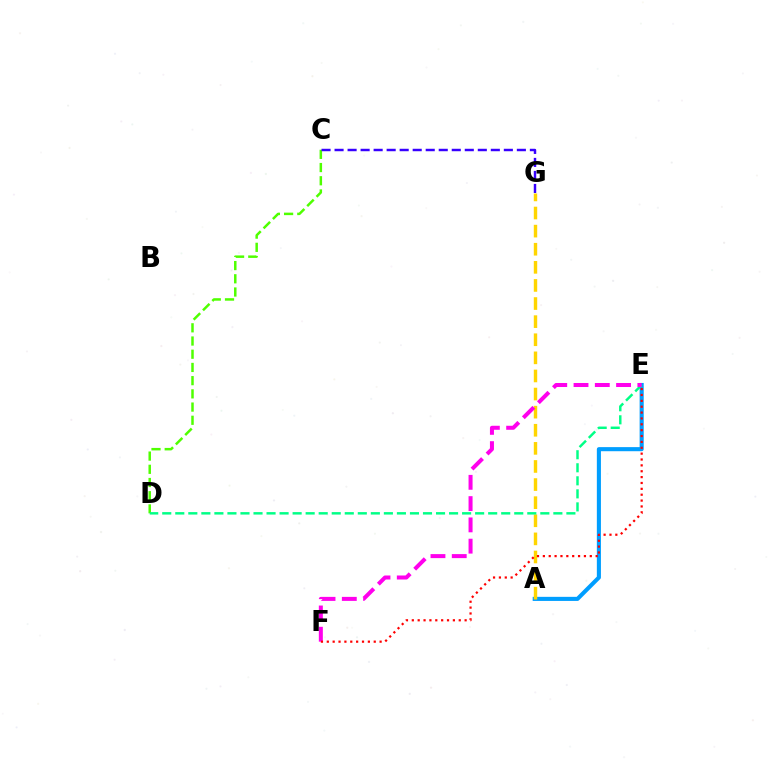{('A', 'E'): [{'color': '#009eff', 'line_style': 'solid', 'thickness': 2.95}], ('A', 'G'): [{'color': '#ffd500', 'line_style': 'dashed', 'thickness': 2.46}], ('C', 'D'): [{'color': '#4fff00', 'line_style': 'dashed', 'thickness': 1.79}], ('D', 'E'): [{'color': '#00ff86', 'line_style': 'dashed', 'thickness': 1.77}], ('C', 'G'): [{'color': '#3700ff', 'line_style': 'dashed', 'thickness': 1.77}], ('E', 'F'): [{'color': '#ff00ed', 'line_style': 'dashed', 'thickness': 2.89}, {'color': '#ff0000', 'line_style': 'dotted', 'thickness': 1.59}]}